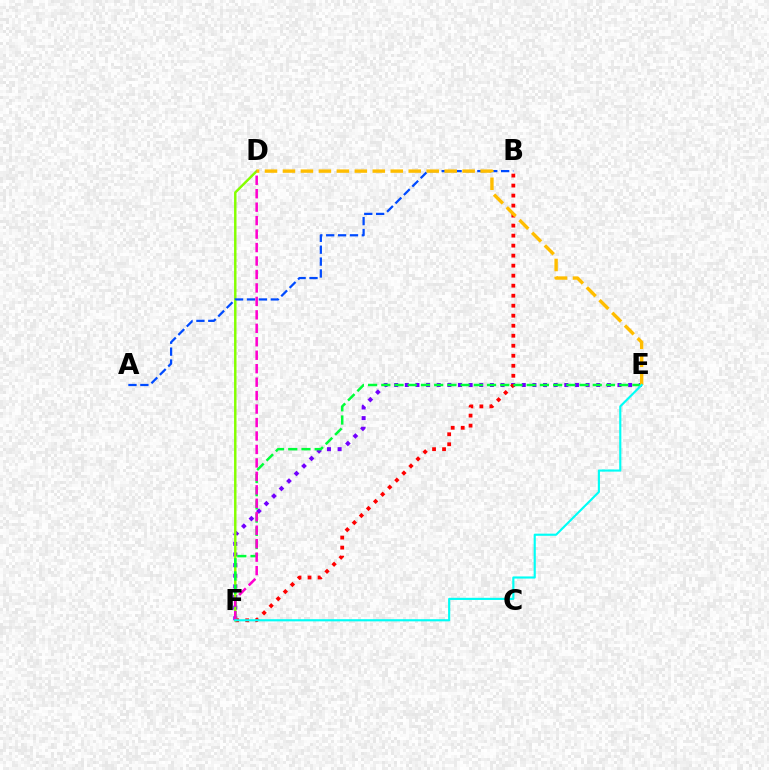{('E', 'F'): [{'color': '#7200ff', 'line_style': 'dotted', 'thickness': 2.89}, {'color': '#00ff39', 'line_style': 'dashed', 'thickness': 1.8}, {'color': '#00fff6', 'line_style': 'solid', 'thickness': 1.55}], ('B', 'F'): [{'color': '#ff0000', 'line_style': 'dotted', 'thickness': 2.72}], ('D', 'F'): [{'color': '#84ff00', 'line_style': 'solid', 'thickness': 1.76}, {'color': '#ff00cf', 'line_style': 'dashed', 'thickness': 1.83}], ('A', 'B'): [{'color': '#004bff', 'line_style': 'dashed', 'thickness': 1.62}], ('D', 'E'): [{'color': '#ffbd00', 'line_style': 'dashed', 'thickness': 2.44}]}